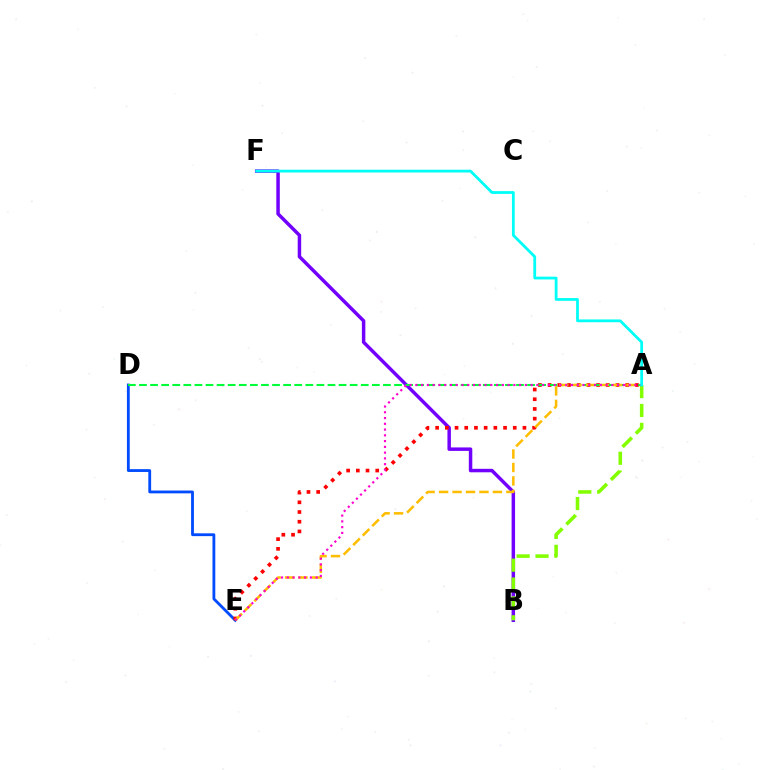{('B', 'F'): [{'color': '#7200ff', 'line_style': 'solid', 'thickness': 2.5}], ('D', 'E'): [{'color': '#004bff', 'line_style': 'solid', 'thickness': 2.03}], ('A', 'E'): [{'color': '#ff0000', 'line_style': 'dotted', 'thickness': 2.64}, {'color': '#ffbd00', 'line_style': 'dashed', 'thickness': 1.83}, {'color': '#ff00cf', 'line_style': 'dotted', 'thickness': 1.57}], ('A', 'D'): [{'color': '#00ff39', 'line_style': 'dashed', 'thickness': 1.51}], ('A', 'B'): [{'color': '#84ff00', 'line_style': 'dashed', 'thickness': 2.56}], ('A', 'F'): [{'color': '#00fff6', 'line_style': 'solid', 'thickness': 2.0}]}